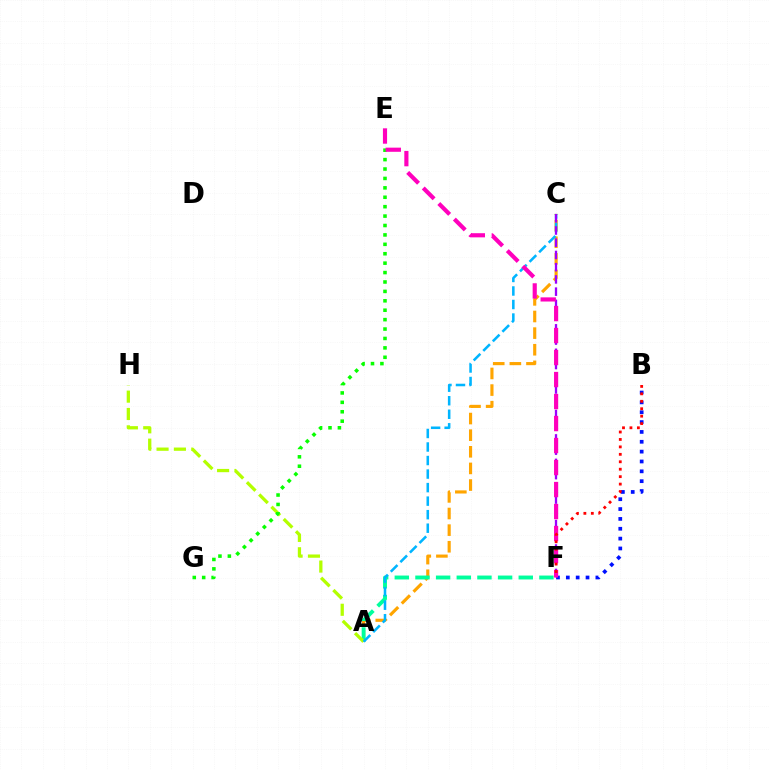{('A', 'C'): [{'color': '#ffa500', 'line_style': 'dashed', 'thickness': 2.26}, {'color': '#00b5ff', 'line_style': 'dashed', 'thickness': 1.84}], ('A', 'F'): [{'color': '#00ff9d', 'line_style': 'dashed', 'thickness': 2.81}], ('A', 'H'): [{'color': '#b3ff00', 'line_style': 'dashed', 'thickness': 2.36}], ('E', 'G'): [{'color': '#08ff00', 'line_style': 'dotted', 'thickness': 2.56}], ('B', 'F'): [{'color': '#0010ff', 'line_style': 'dotted', 'thickness': 2.68}, {'color': '#ff0000', 'line_style': 'dotted', 'thickness': 2.02}], ('C', 'F'): [{'color': '#9b00ff', 'line_style': 'dashed', 'thickness': 1.66}], ('E', 'F'): [{'color': '#ff00bd', 'line_style': 'dashed', 'thickness': 2.99}]}